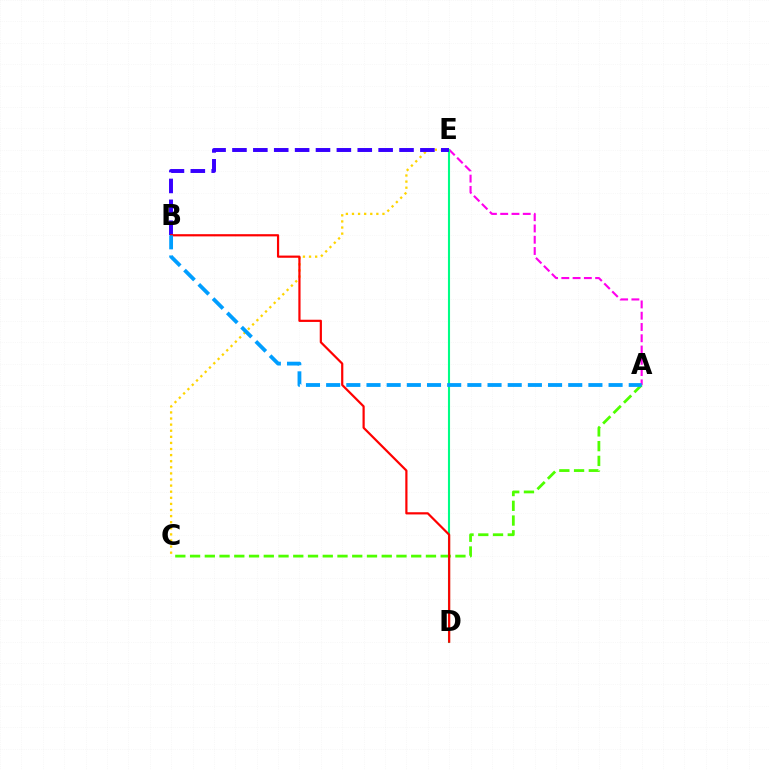{('A', 'E'): [{'color': '#ff00ed', 'line_style': 'dashed', 'thickness': 1.53}], ('A', 'C'): [{'color': '#4fff00', 'line_style': 'dashed', 'thickness': 2.0}], ('D', 'E'): [{'color': '#00ff86', 'line_style': 'solid', 'thickness': 1.51}], ('C', 'E'): [{'color': '#ffd500', 'line_style': 'dotted', 'thickness': 1.66}], ('B', 'E'): [{'color': '#3700ff', 'line_style': 'dashed', 'thickness': 2.84}], ('B', 'D'): [{'color': '#ff0000', 'line_style': 'solid', 'thickness': 1.58}], ('A', 'B'): [{'color': '#009eff', 'line_style': 'dashed', 'thickness': 2.74}]}